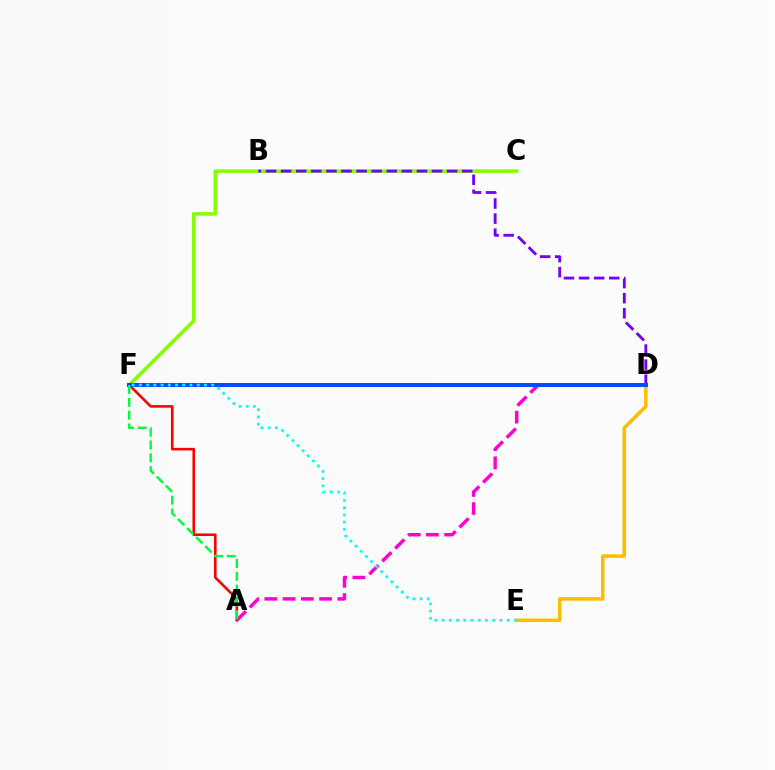{('C', 'F'): [{'color': '#84ff00', 'line_style': 'solid', 'thickness': 2.58}], ('A', 'F'): [{'color': '#ff0000', 'line_style': 'solid', 'thickness': 1.87}, {'color': '#00ff39', 'line_style': 'dashed', 'thickness': 1.74}], ('B', 'D'): [{'color': '#7200ff', 'line_style': 'dashed', 'thickness': 2.05}], ('D', 'E'): [{'color': '#ffbd00', 'line_style': 'solid', 'thickness': 2.54}], ('A', 'D'): [{'color': '#ff00cf', 'line_style': 'dashed', 'thickness': 2.48}], ('D', 'F'): [{'color': '#004bff', 'line_style': 'solid', 'thickness': 2.88}], ('E', 'F'): [{'color': '#00fff6', 'line_style': 'dotted', 'thickness': 1.96}]}